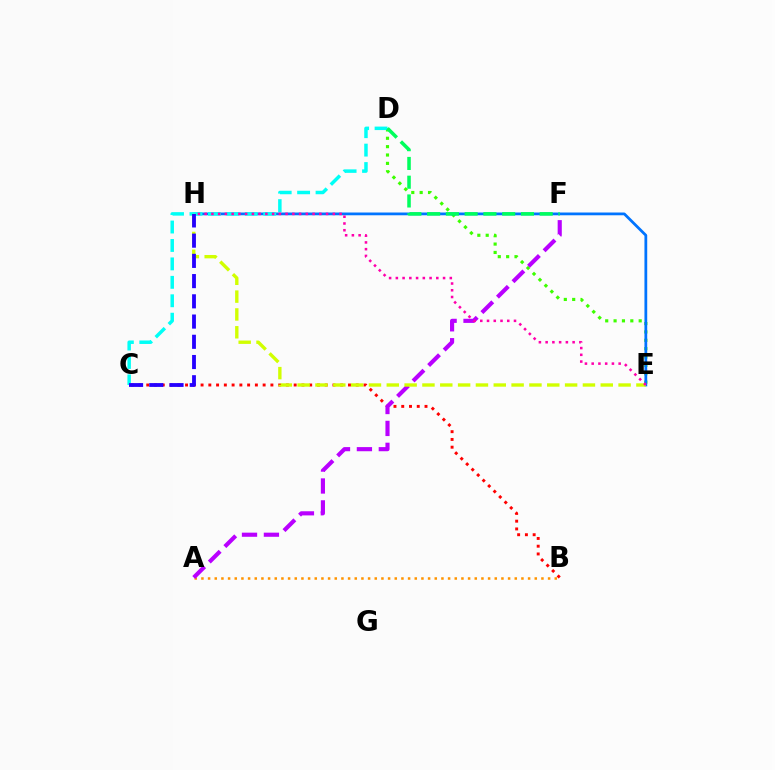{('B', 'C'): [{'color': '#ff0000', 'line_style': 'dotted', 'thickness': 2.11}], ('A', 'B'): [{'color': '#ff9400', 'line_style': 'dotted', 'thickness': 1.81}], ('D', 'E'): [{'color': '#3dff00', 'line_style': 'dotted', 'thickness': 2.27}], ('E', 'H'): [{'color': '#0074ff', 'line_style': 'solid', 'thickness': 1.99}, {'color': '#d1ff00', 'line_style': 'dashed', 'thickness': 2.42}, {'color': '#ff00ac', 'line_style': 'dotted', 'thickness': 1.83}], ('A', 'F'): [{'color': '#b900ff', 'line_style': 'dashed', 'thickness': 2.98}], ('C', 'D'): [{'color': '#00fff6', 'line_style': 'dashed', 'thickness': 2.5}], ('D', 'F'): [{'color': '#00ff5c', 'line_style': 'dashed', 'thickness': 2.55}], ('C', 'H'): [{'color': '#2500ff', 'line_style': 'dashed', 'thickness': 2.75}]}